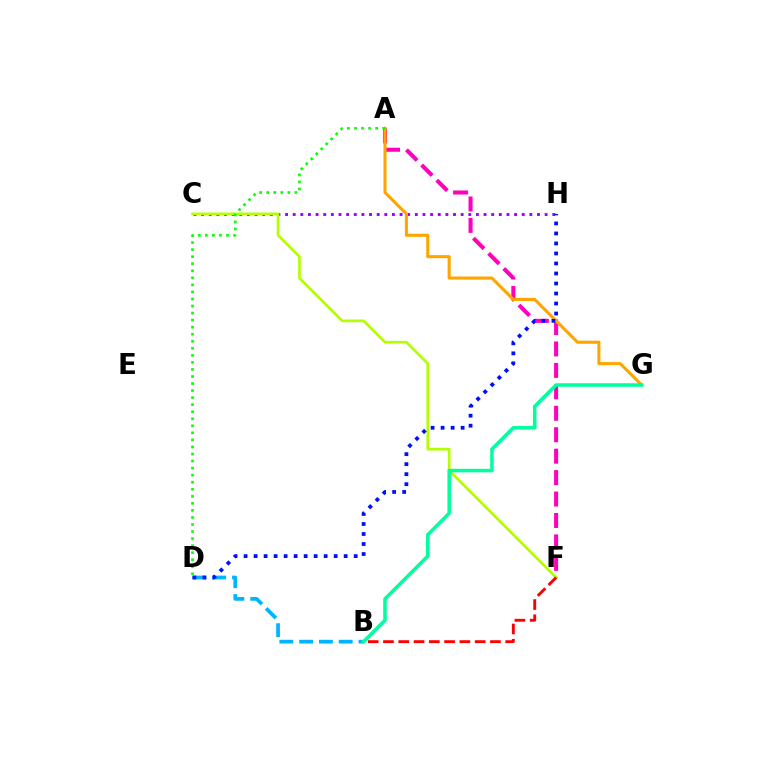{('C', 'H'): [{'color': '#9b00ff', 'line_style': 'dotted', 'thickness': 2.07}], ('C', 'F'): [{'color': '#b3ff00', 'line_style': 'solid', 'thickness': 1.93}], ('A', 'F'): [{'color': '#ff00bd', 'line_style': 'dashed', 'thickness': 2.91}], ('A', 'G'): [{'color': '#ffa500', 'line_style': 'solid', 'thickness': 2.21}], ('B', 'F'): [{'color': '#ff0000', 'line_style': 'dashed', 'thickness': 2.08}], ('B', 'D'): [{'color': '#00b5ff', 'line_style': 'dashed', 'thickness': 2.69}], ('B', 'G'): [{'color': '#00ff9d', 'line_style': 'solid', 'thickness': 2.54}], ('D', 'H'): [{'color': '#0010ff', 'line_style': 'dotted', 'thickness': 2.72}], ('A', 'D'): [{'color': '#08ff00', 'line_style': 'dotted', 'thickness': 1.91}]}